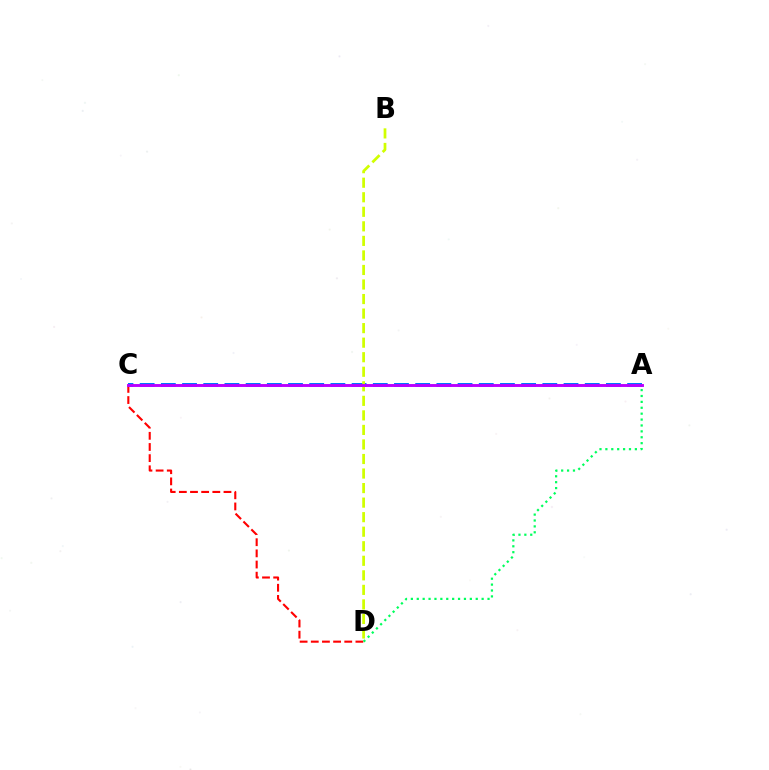{('C', 'D'): [{'color': '#ff0000', 'line_style': 'dashed', 'thickness': 1.52}], ('A', 'C'): [{'color': '#0074ff', 'line_style': 'dashed', 'thickness': 2.88}, {'color': '#b900ff', 'line_style': 'solid', 'thickness': 2.09}], ('B', 'D'): [{'color': '#d1ff00', 'line_style': 'dashed', 'thickness': 1.98}], ('A', 'D'): [{'color': '#00ff5c', 'line_style': 'dotted', 'thickness': 1.6}]}